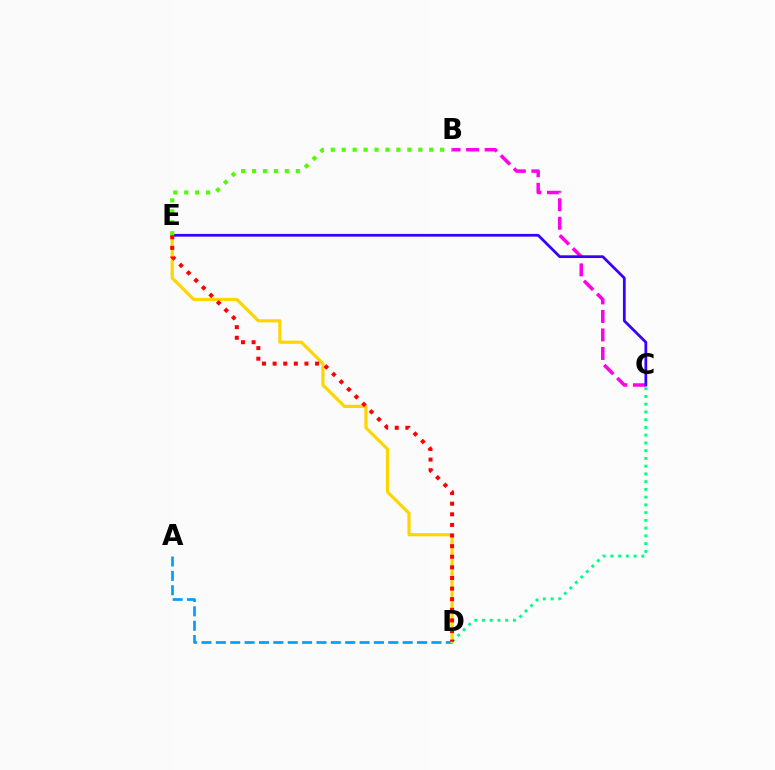{('B', 'C'): [{'color': '#ff00ed', 'line_style': 'dashed', 'thickness': 2.52}], ('C', 'E'): [{'color': '#3700ff', 'line_style': 'solid', 'thickness': 1.97}], ('A', 'D'): [{'color': '#009eff', 'line_style': 'dashed', 'thickness': 1.95}], ('D', 'E'): [{'color': '#ffd500', 'line_style': 'solid', 'thickness': 2.29}, {'color': '#ff0000', 'line_style': 'dotted', 'thickness': 2.88}], ('B', 'E'): [{'color': '#4fff00', 'line_style': 'dotted', 'thickness': 2.97}], ('C', 'D'): [{'color': '#00ff86', 'line_style': 'dotted', 'thickness': 2.1}]}